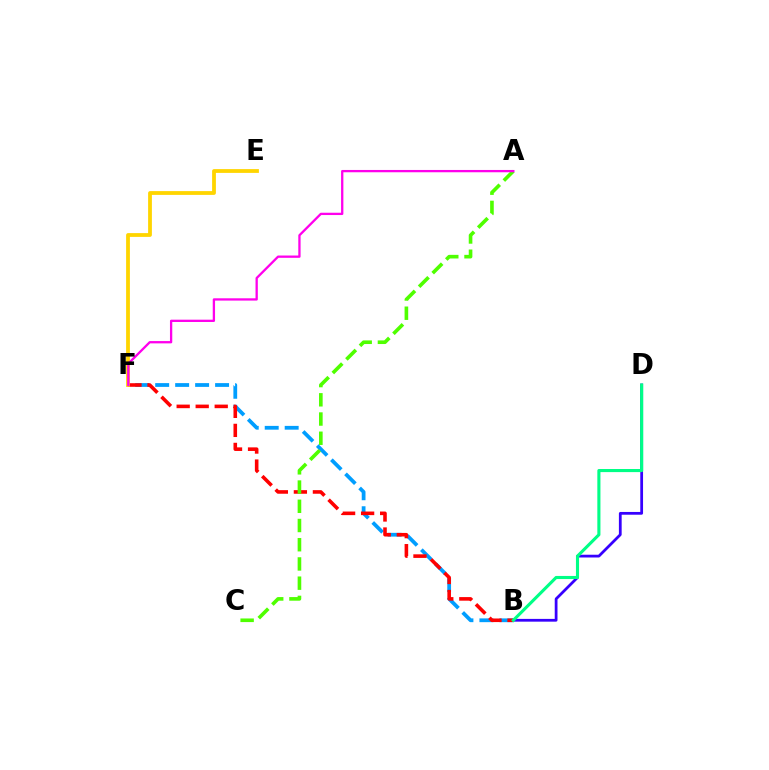{('B', 'F'): [{'color': '#009eff', 'line_style': 'dashed', 'thickness': 2.71}, {'color': '#ff0000', 'line_style': 'dashed', 'thickness': 2.58}], ('B', 'D'): [{'color': '#3700ff', 'line_style': 'solid', 'thickness': 1.99}, {'color': '#00ff86', 'line_style': 'solid', 'thickness': 2.23}], ('A', 'C'): [{'color': '#4fff00', 'line_style': 'dashed', 'thickness': 2.61}], ('E', 'F'): [{'color': '#ffd500', 'line_style': 'solid', 'thickness': 2.73}], ('A', 'F'): [{'color': '#ff00ed', 'line_style': 'solid', 'thickness': 1.66}]}